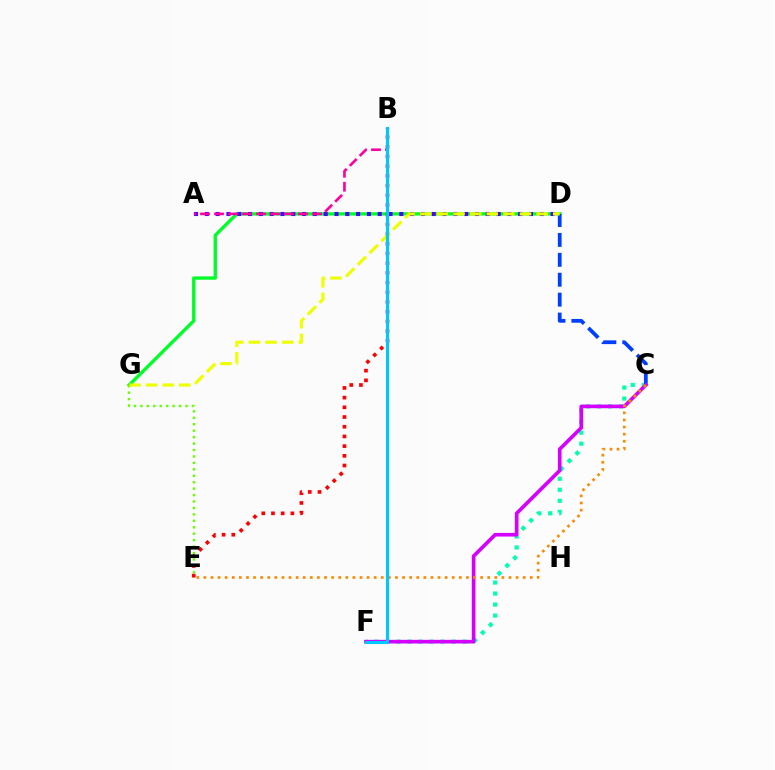{('C', 'F'): [{'color': '#00ffaf', 'line_style': 'dotted', 'thickness': 2.99}, {'color': '#d600ff', 'line_style': 'solid', 'thickness': 2.63}], ('D', 'G'): [{'color': '#00ff27', 'line_style': 'solid', 'thickness': 2.41}, {'color': '#eeff00', 'line_style': 'dashed', 'thickness': 2.26}], ('C', 'D'): [{'color': '#003fff', 'line_style': 'dashed', 'thickness': 2.7}], ('A', 'D'): [{'color': '#4f00ff', 'line_style': 'dotted', 'thickness': 2.94}], ('E', 'G'): [{'color': '#66ff00', 'line_style': 'dotted', 'thickness': 1.75}], ('B', 'E'): [{'color': '#ff0000', 'line_style': 'dotted', 'thickness': 2.64}], ('A', 'B'): [{'color': '#ff00a0', 'line_style': 'dashed', 'thickness': 1.9}], ('C', 'E'): [{'color': '#ff8800', 'line_style': 'dotted', 'thickness': 1.93}], ('B', 'F'): [{'color': '#00c7ff', 'line_style': 'solid', 'thickness': 2.24}]}